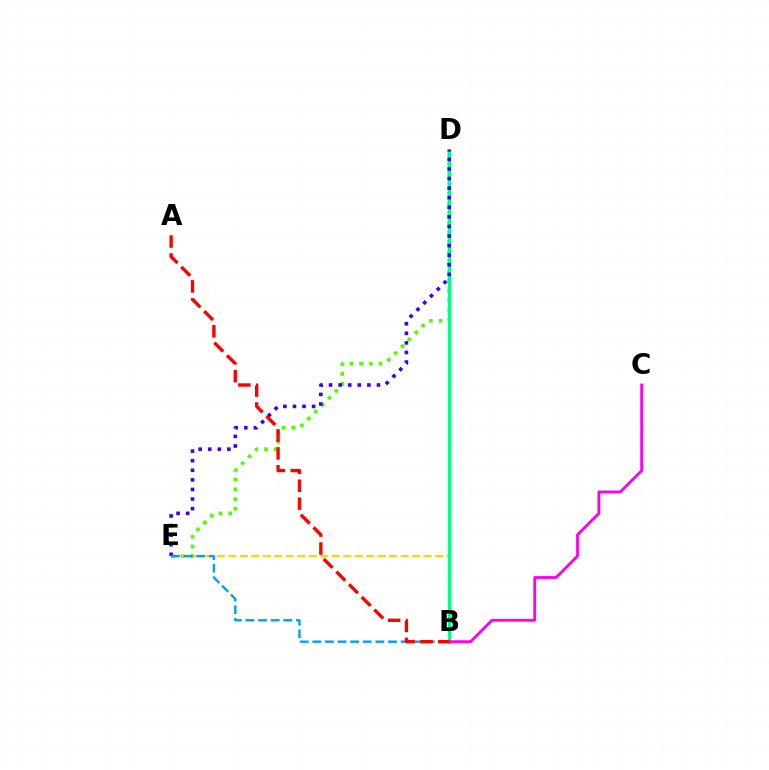{('D', 'E'): [{'color': '#4fff00', 'line_style': 'dotted', 'thickness': 2.64}, {'color': '#3700ff', 'line_style': 'dotted', 'thickness': 2.6}], ('B', 'E'): [{'color': '#ffd500', 'line_style': 'dashed', 'thickness': 1.56}, {'color': '#009eff', 'line_style': 'dashed', 'thickness': 1.71}], ('B', 'D'): [{'color': '#00ff86', 'line_style': 'solid', 'thickness': 2.36}], ('B', 'C'): [{'color': '#ff00ed', 'line_style': 'solid', 'thickness': 2.05}], ('A', 'B'): [{'color': '#ff0000', 'line_style': 'dashed', 'thickness': 2.43}]}